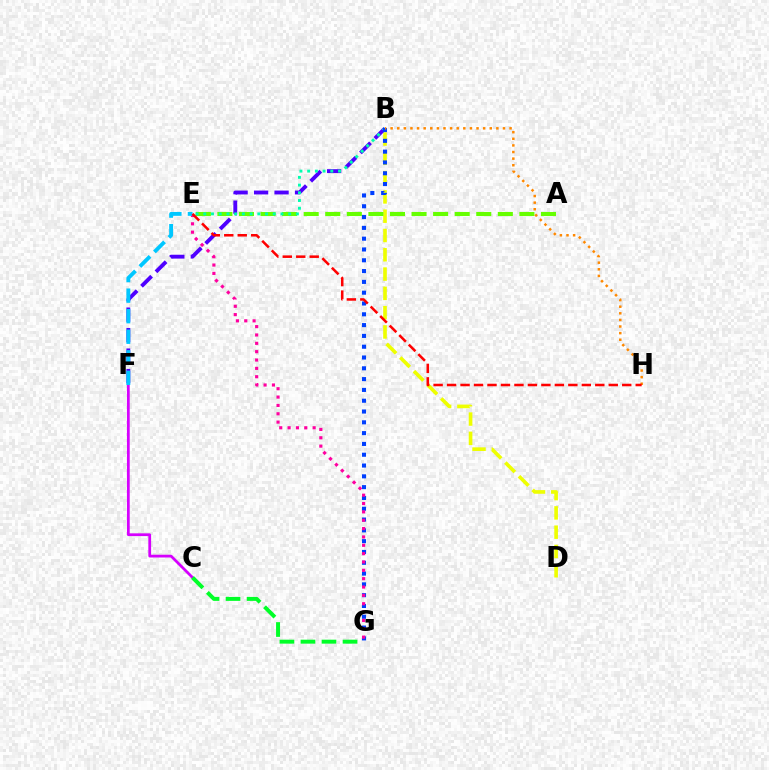{('B', 'D'): [{'color': '#eeff00', 'line_style': 'dashed', 'thickness': 2.62}], ('B', 'F'): [{'color': '#4f00ff', 'line_style': 'dashed', 'thickness': 2.78}], ('C', 'F'): [{'color': '#d600ff', 'line_style': 'solid', 'thickness': 1.99}], ('A', 'E'): [{'color': '#66ff00', 'line_style': 'dashed', 'thickness': 2.93}], ('B', 'E'): [{'color': '#00ffaf', 'line_style': 'dotted', 'thickness': 2.1}], ('B', 'G'): [{'color': '#003fff', 'line_style': 'dotted', 'thickness': 2.94}], ('C', 'G'): [{'color': '#00ff27', 'line_style': 'dashed', 'thickness': 2.86}], ('E', 'G'): [{'color': '#ff00a0', 'line_style': 'dotted', 'thickness': 2.27}], ('E', 'F'): [{'color': '#00c7ff', 'line_style': 'dashed', 'thickness': 2.79}], ('B', 'H'): [{'color': '#ff8800', 'line_style': 'dotted', 'thickness': 1.8}], ('E', 'H'): [{'color': '#ff0000', 'line_style': 'dashed', 'thickness': 1.83}]}